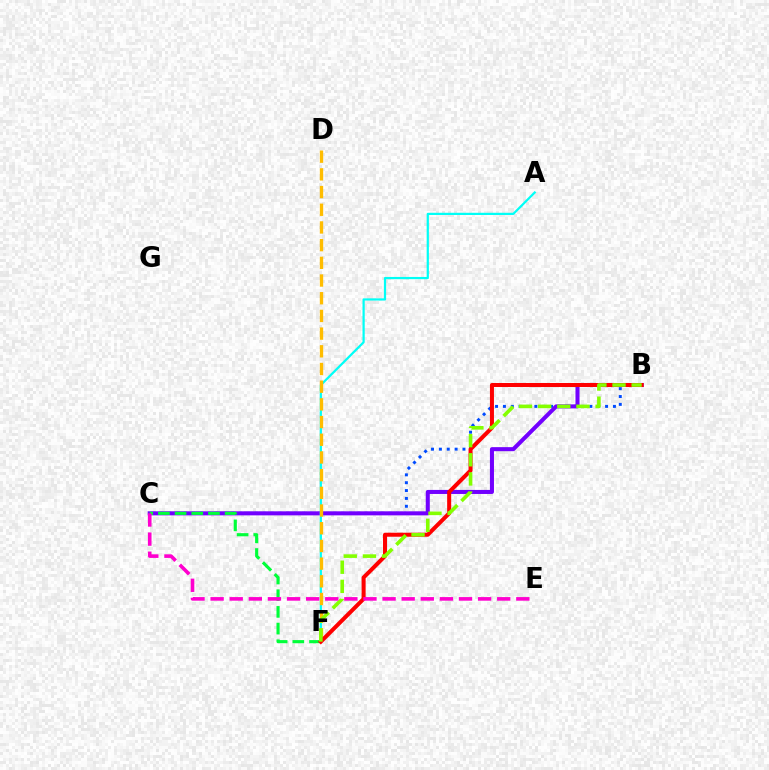{('B', 'C'): [{'color': '#004bff', 'line_style': 'dotted', 'thickness': 2.13}, {'color': '#7200ff', 'line_style': 'solid', 'thickness': 2.91}], ('A', 'F'): [{'color': '#00fff6', 'line_style': 'solid', 'thickness': 1.6}], ('D', 'F'): [{'color': '#ffbd00', 'line_style': 'dashed', 'thickness': 2.4}], ('C', 'F'): [{'color': '#00ff39', 'line_style': 'dashed', 'thickness': 2.27}], ('B', 'F'): [{'color': '#ff0000', 'line_style': 'solid', 'thickness': 2.89}, {'color': '#84ff00', 'line_style': 'dashed', 'thickness': 2.6}], ('C', 'E'): [{'color': '#ff00cf', 'line_style': 'dashed', 'thickness': 2.6}]}